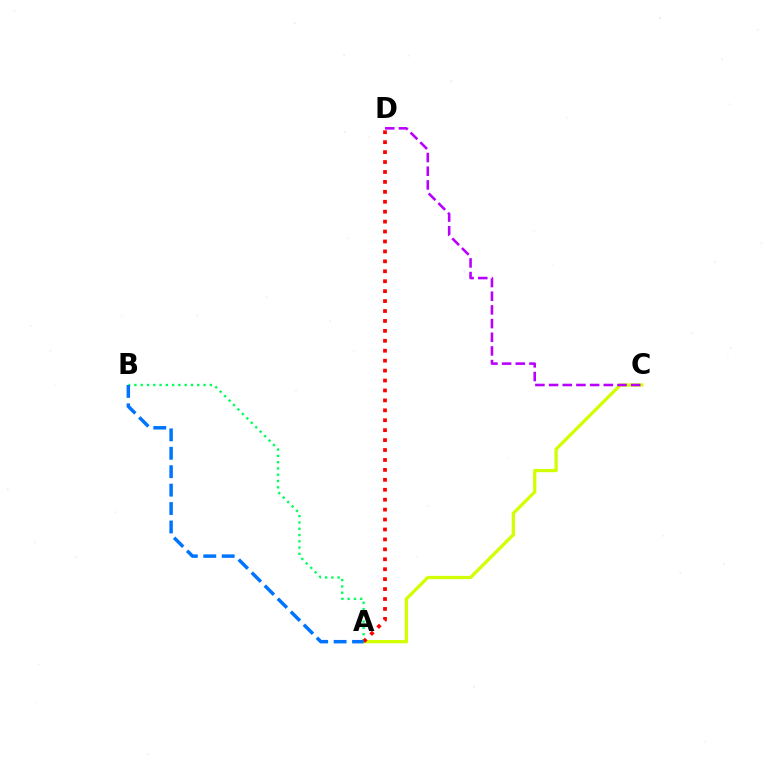{('A', 'C'): [{'color': '#d1ff00', 'line_style': 'solid', 'thickness': 2.35}], ('A', 'B'): [{'color': '#00ff5c', 'line_style': 'dotted', 'thickness': 1.71}, {'color': '#0074ff', 'line_style': 'dashed', 'thickness': 2.5}], ('A', 'D'): [{'color': '#ff0000', 'line_style': 'dotted', 'thickness': 2.7}], ('C', 'D'): [{'color': '#b900ff', 'line_style': 'dashed', 'thickness': 1.86}]}